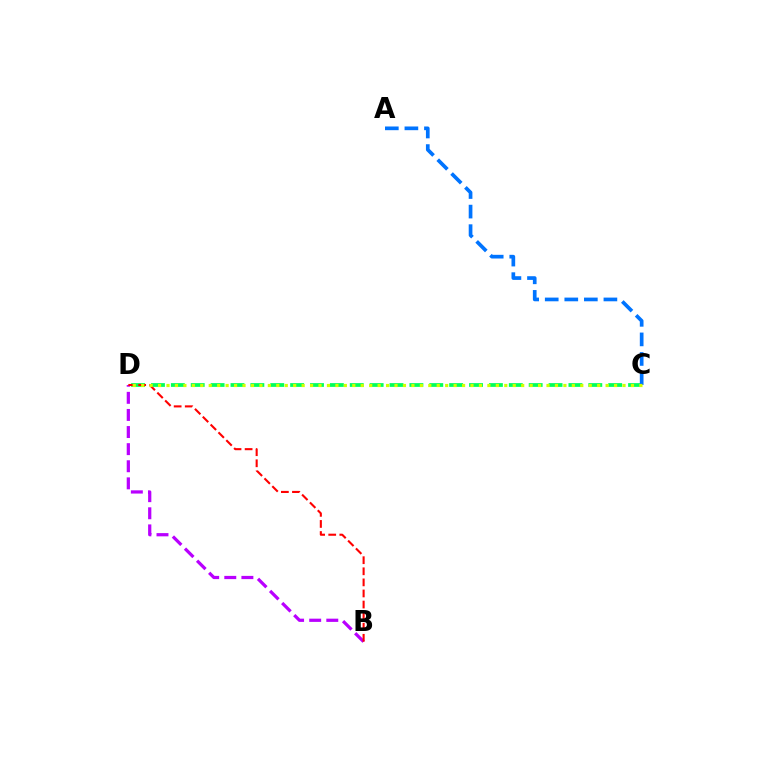{('B', 'D'): [{'color': '#b900ff', 'line_style': 'dashed', 'thickness': 2.32}, {'color': '#ff0000', 'line_style': 'dashed', 'thickness': 1.51}], ('C', 'D'): [{'color': '#00ff5c', 'line_style': 'dashed', 'thickness': 2.7}, {'color': '#d1ff00', 'line_style': 'dotted', 'thickness': 2.29}], ('A', 'C'): [{'color': '#0074ff', 'line_style': 'dashed', 'thickness': 2.66}]}